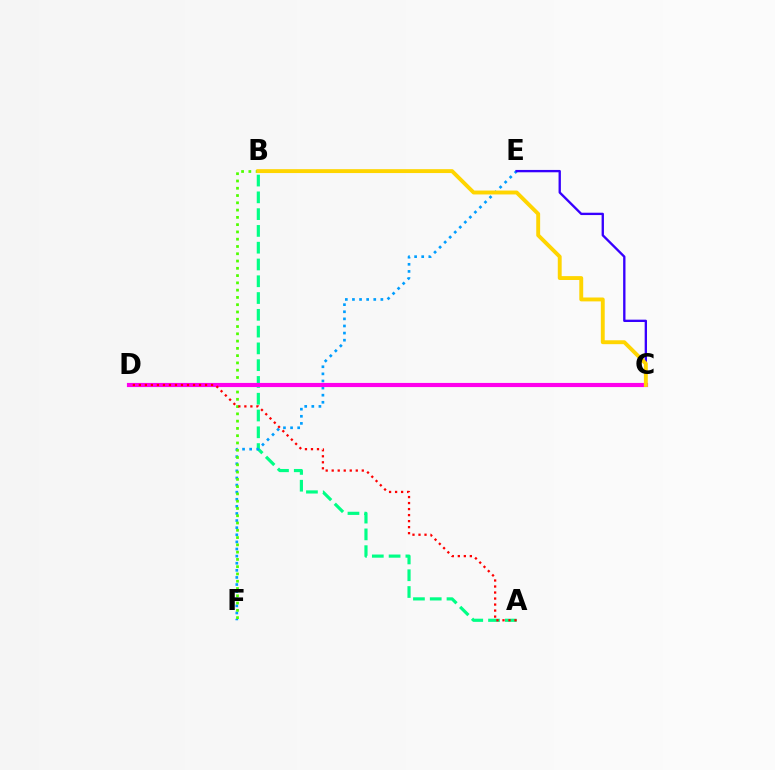{('A', 'B'): [{'color': '#00ff86', 'line_style': 'dashed', 'thickness': 2.28}], ('E', 'F'): [{'color': '#009eff', 'line_style': 'dotted', 'thickness': 1.93}], ('B', 'F'): [{'color': '#4fff00', 'line_style': 'dotted', 'thickness': 1.98}], ('C', 'D'): [{'color': '#ff00ed', 'line_style': 'solid', 'thickness': 2.98}], ('A', 'D'): [{'color': '#ff0000', 'line_style': 'dotted', 'thickness': 1.63}], ('C', 'E'): [{'color': '#3700ff', 'line_style': 'solid', 'thickness': 1.69}], ('B', 'C'): [{'color': '#ffd500', 'line_style': 'solid', 'thickness': 2.8}]}